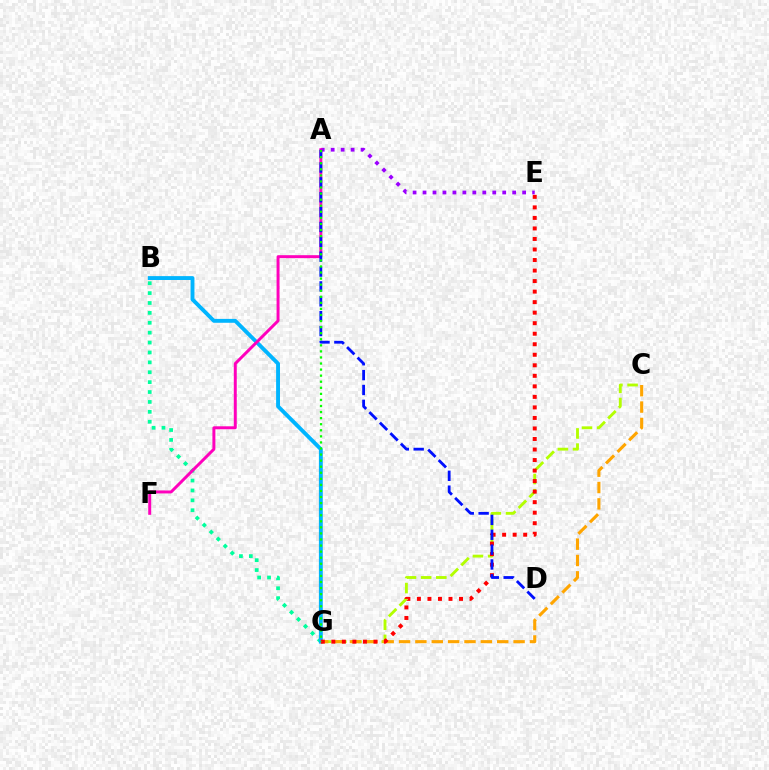{('B', 'G'): [{'color': '#00ff9d', 'line_style': 'dotted', 'thickness': 2.69}, {'color': '#00b5ff', 'line_style': 'solid', 'thickness': 2.8}], ('C', 'G'): [{'color': '#b3ff00', 'line_style': 'dashed', 'thickness': 2.06}, {'color': '#ffa500', 'line_style': 'dashed', 'thickness': 2.22}], ('E', 'G'): [{'color': '#ff0000', 'line_style': 'dotted', 'thickness': 2.86}], ('A', 'E'): [{'color': '#9b00ff', 'line_style': 'dotted', 'thickness': 2.71}], ('A', 'F'): [{'color': '#ff00bd', 'line_style': 'solid', 'thickness': 2.13}], ('A', 'D'): [{'color': '#0010ff', 'line_style': 'dashed', 'thickness': 2.02}], ('A', 'G'): [{'color': '#08ff00', 'line_style': 'dotted', 'thickness': 1.65}]}